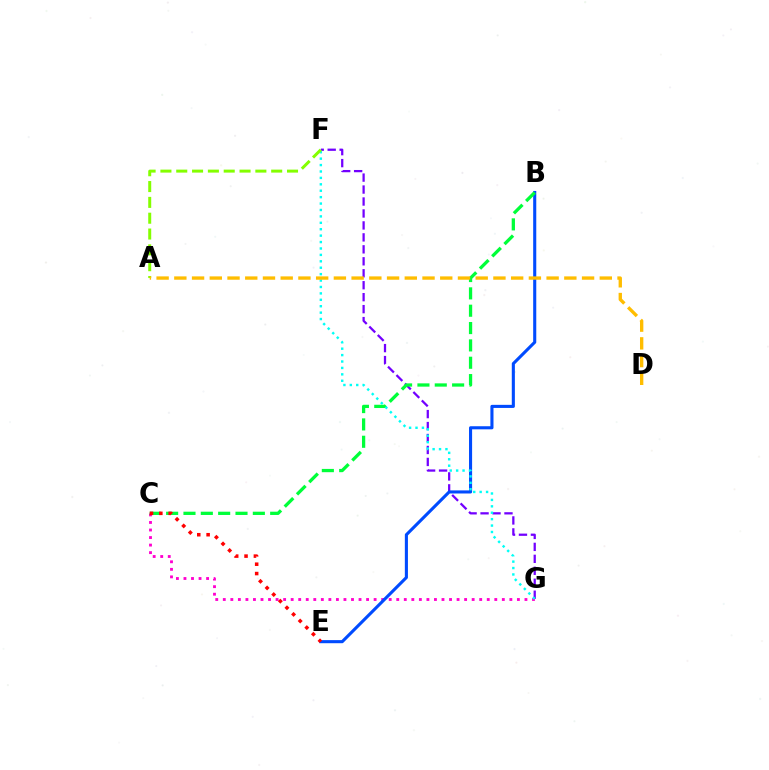{('F', 'G'): [{'color': '#7200ff', 'line_style': 'dashed', 'thickness': 1.62}, {'color': '#00fff6', 'line_style': 'dotted', 'thickness': 1.74}], ('C', 'G'): [{'color': '#ff00cf', 'line_style': 'dotted', 'thickness': 2.05}], ('B', 'E'): [{'color': '#004bff', 'line_style': 'solid', 'thickness': 2.22}], ('B', 'C'): [{'color': '#00ff39', 'line_style': 'dashed', 'thickness': 2.36}], ('A', 'F'): [{'color': '#84ff00', 'line_style': 'dashed', 'thickness': 2.15}], ('C', 'E'): [{'color': '#ff0000', 'line_style': 'dotted', 'thickness': 2.54}], ('A', 'D'): [{'color': '#ffbd00', 'line_style': 'dashed', 'thickness': 2.41}]}